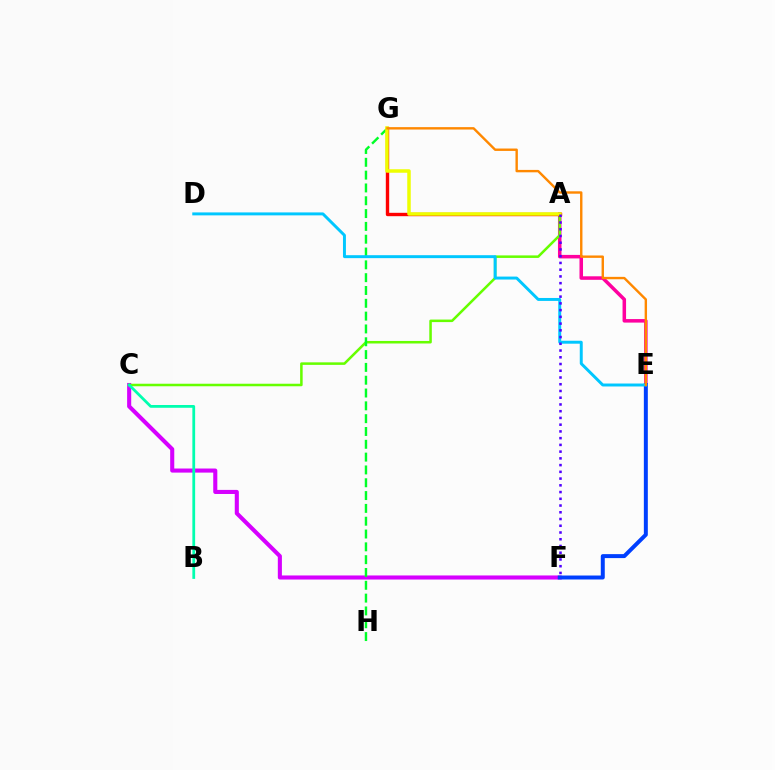{('A', 'E'): [{'color': '#ff00a0', 'line_style': 'solid', 'thickness': 2.53}], ('C', 'F'): [{'color': '#d600ff', 'line_style': 'solid', 'thickness': 2.94}], ('A', 'C'): [{'color': '#66ff00', 'line_style': 'solid', 'thickness': 1.82}], ('G', 'H'): [{'color': '#00ff27', 'line_style': 'dashed', 'thickness': 1.74}], ('E', 'F'): [{'color': '#003fff', 'line_style': 'solid', 'thickness': 2.86}], ('B', 'C'): [{'color': '#00ffaf', 'line_style': 'solid', 'thickness': 1.99}], ('D', 'E'): [{'color': '#00c7ff', 'line_style': 'solid', 'thickness': 2.12}], ('A', 'G'): [{'color': '#ff0000', 'line_style': 'solid', 'thickness': 2.43}, {'color': '#eeff00', 'line_style': 'solid', 'thickness': 2.52}], ('A', 'F'): [{'color': '#4f00ff', 'line_style': 'dotted', 'thickness': 1.83}], ('E', 'G'): [{'color': '#ff8800', 'line_style': 'solid', 'thickness': 1.73}]}